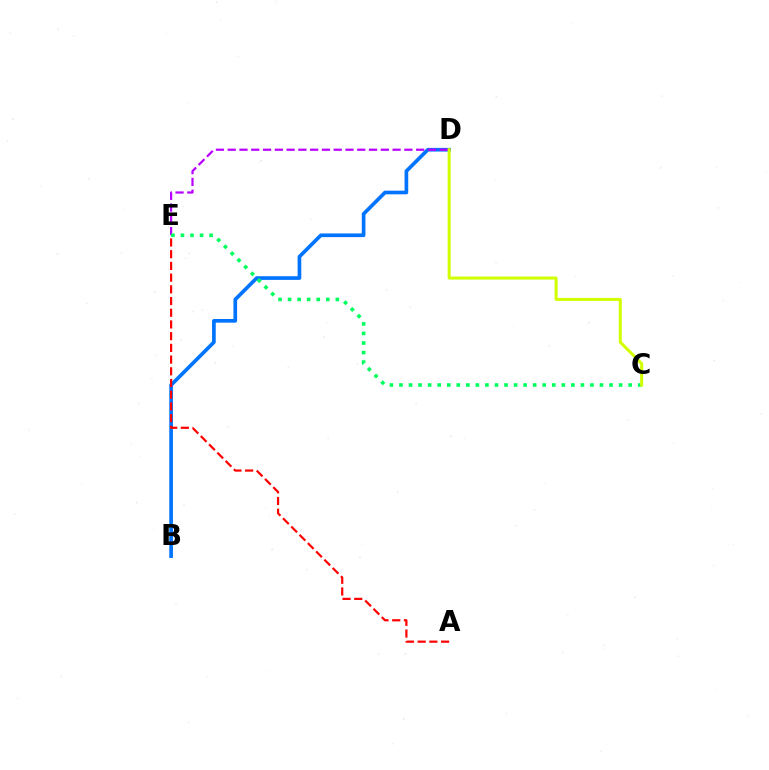{('B', 'D'): [{'color': '#0074ff', 'line_style': 'solid', 'thickness': 2.65}], ('D', 'E'): [{'color': '#b900ff', 'line_style': 'dashed', 'thickness': 1.6}], ('C', 'E'): [{'color': '#00ff5c', 'line_style': 'dotted', 'thickness': 2.59}], ('A', 'E'): [{'color': '#ff0000', 'line_style': 'dashed', 'thickness': 1.59}], ('C', 'D'): [{'color': '#d1ff00', 'line_style': 'solid', 'thickness': 2.18}]}